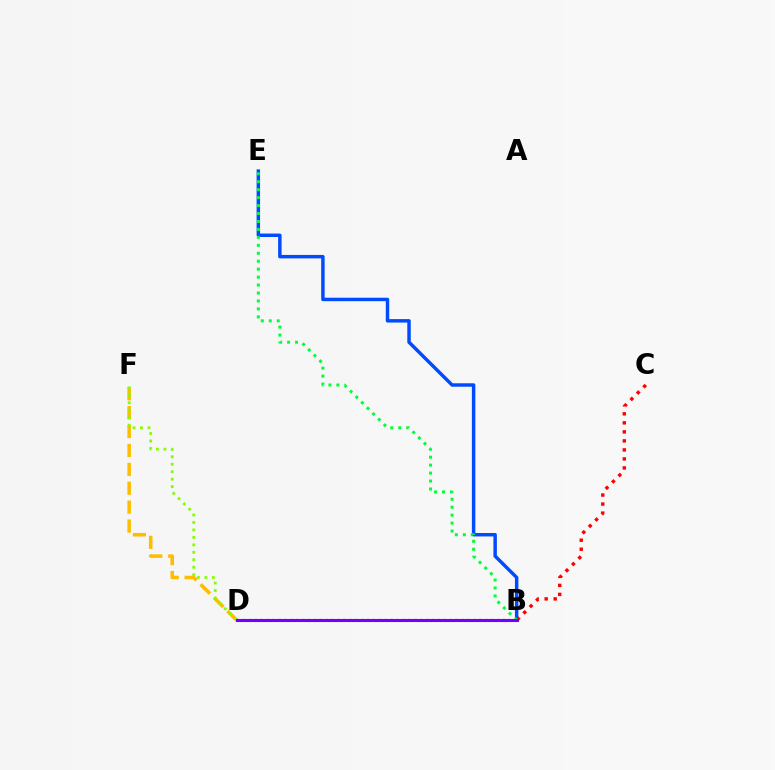{('B', 'E'): [{'color': '#004bff', 'line_style': 'solid', 'thickness': 2.49}, {'color': '#00ff39', 'line_style': 'dotted', 'thickness': 2.16}], ('D', 'F'): [{'color': '#ffbd00', 'line_style': 'dashed', 'thickness': 2.57}, {'color': '#84ff00', 'line_style': 'dotted', 'thickness': 2.03}], ('B', 'D'): [{'color': '#ff00cf', 'line_style': 'dotted', 'thickness': 1.61}, {'color': '#00fff6', 'line_style': 'dashed', 'thickness': 2.08}, {'color': '#7200ff', 'line_style': 'solid', 'thickness': 2.22}], ('B', 'C'): [{'color': '#ff0000', 'line_style': 'dotted', 'thickness': 2.45}]}